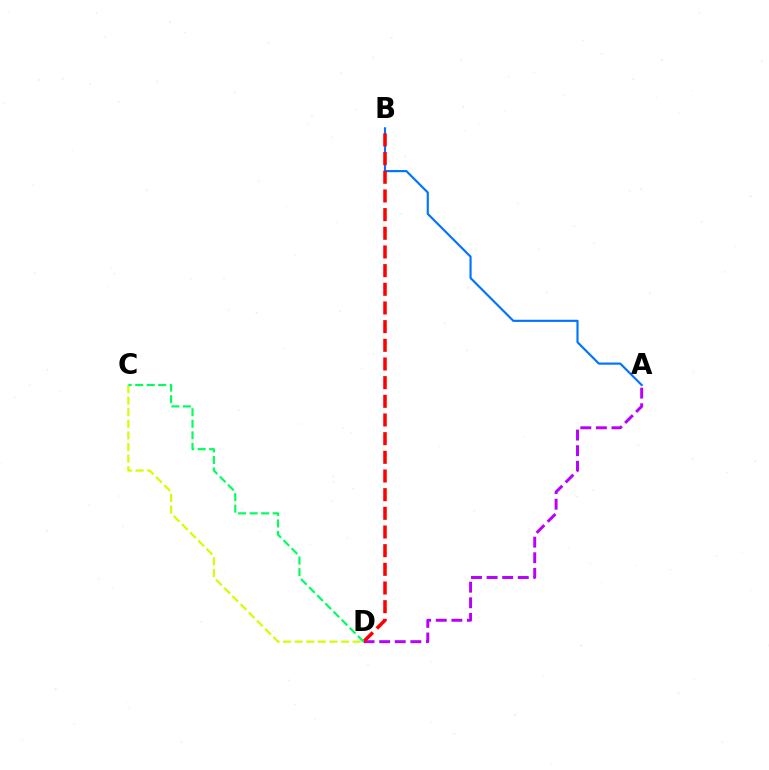{('A', 'D'): [{'color': '#b900ff', 'line_style': 'dashed', 'thickness': 2.12}], ('A', 'B'): [{'color': '#0074ff', 'line_style': 'solid', 'thickness': 1.55}], ('B', 'D'): [{'color': '#ff0000', 'line_style': 'dashed', 'thickness': 2.54}], ('C', 'D'): [{'color': '#d1ff00', 'line_style': 'dashed', 'thickness': 1.57}, {'color': '#00ff5c', 'line_style': 'dashed', 'thickness': 1.56}]}